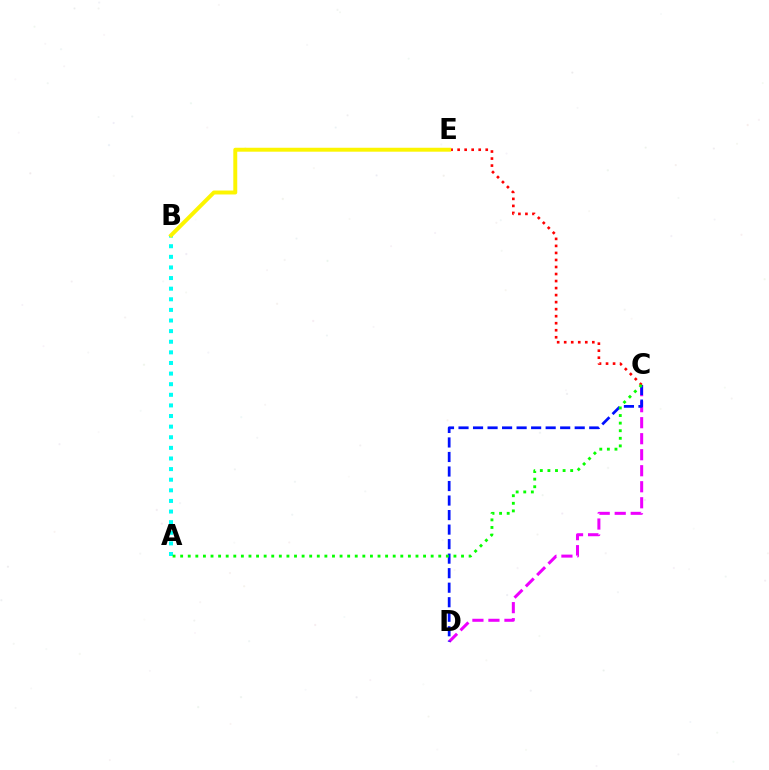{('C', 'E'): [{'color': '#ff0000', 'line_style': 'dotted', 'thickness': 1.91}], ('C', 'D'): [{'color': '#ee00ff', 'line_style': 'dashed', 'thickness': 2.18}, {'color': '#0010ff', 'line_style': 'dashed', 'thickness': 1.97}], ('A', 'B'): [{'color': '#00fff6', 'line_style': 'dotted', 'thickness': 2.88}], ('A', 'C'): [{'color': '#08ff00', 'line_style': 'dotted', 'thickness': 2.06}], ('B', 'E'): [{'color': '#fcf500', 'line_style': 'solid', 'thickness': 2.84}]}